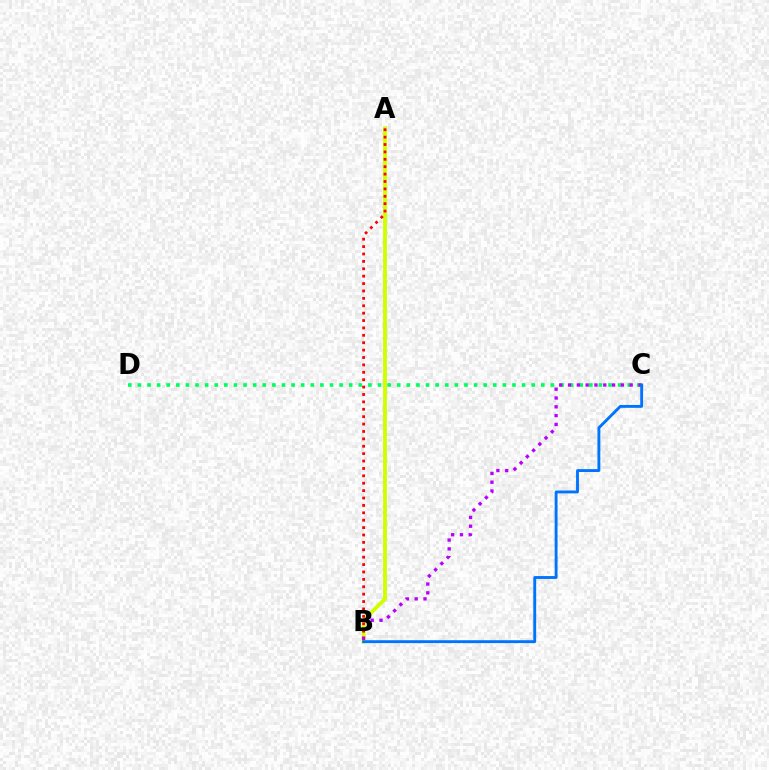{('C', 'D'): [{'color': '#00ff5c', 'line_style': 'dotted', 'thickness': 2.61}], ('A', 'B'): [{'color': '#d1ff00', 'line_style': 'solid', 'thickness': 2.79}, {'color': '#ff0000', 'line_style': 'dotted', 'thickness': 2.01}], ('B', 'C'): [{'color': '#b900ff', 'line_style': 'dotted', 'thickness': 2.39}, {'color': '#0074ff', 'line_style': 'solid', 'thickness': 2.07}]}